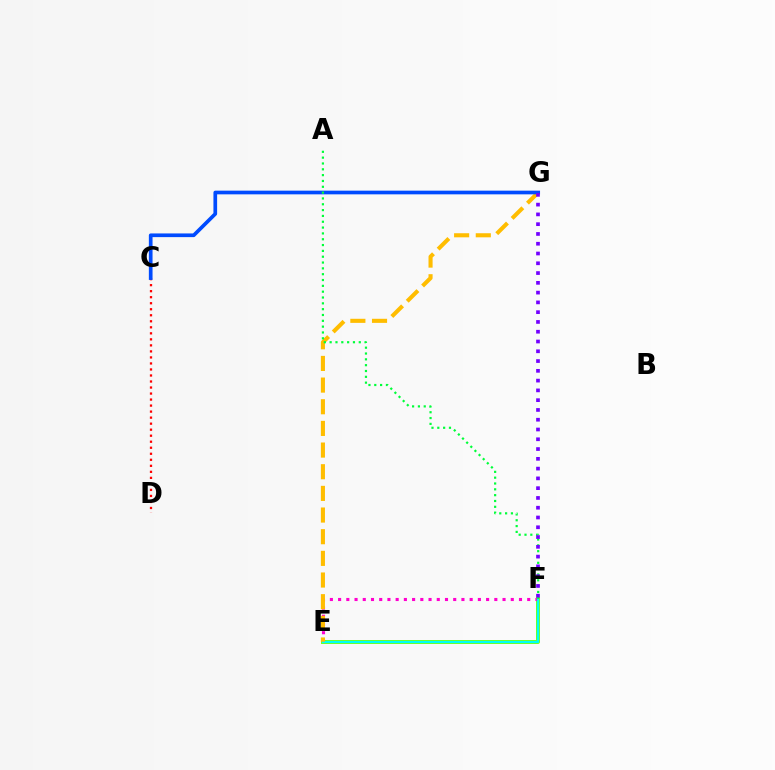{('E', 'F'): [{'color': '#84ff00', 'line_style': 'solid', 'thickness': 2.86}, {'color': '#ff00cf', 'line_style': 'dotted', 'thickness': 2.23}, {'color': '#00fff6', 'line_style': 'solid', 'thickness': 1.69}], ('C', 'D'): [{'color': '#ff0000', 'line_style': 'dotted', 'thickness': 1.64}], ('E', 'G'): [{'color': '#ffbd00', 'line_style': 'dashed', 'thickness': 2.94}], ('C', 'G'): [{'color': '#004bff', 'line_style': 'solid', 'thickness': 2.65}], ('A', 'F'): [{'color': '#00ff39', 'line_style': 'dotted', 'thickness': 1.58}], ('F', 'G'): [{'color': '#7200ff', 'line_style': 'dotted', 'thickness': 2.66}]}